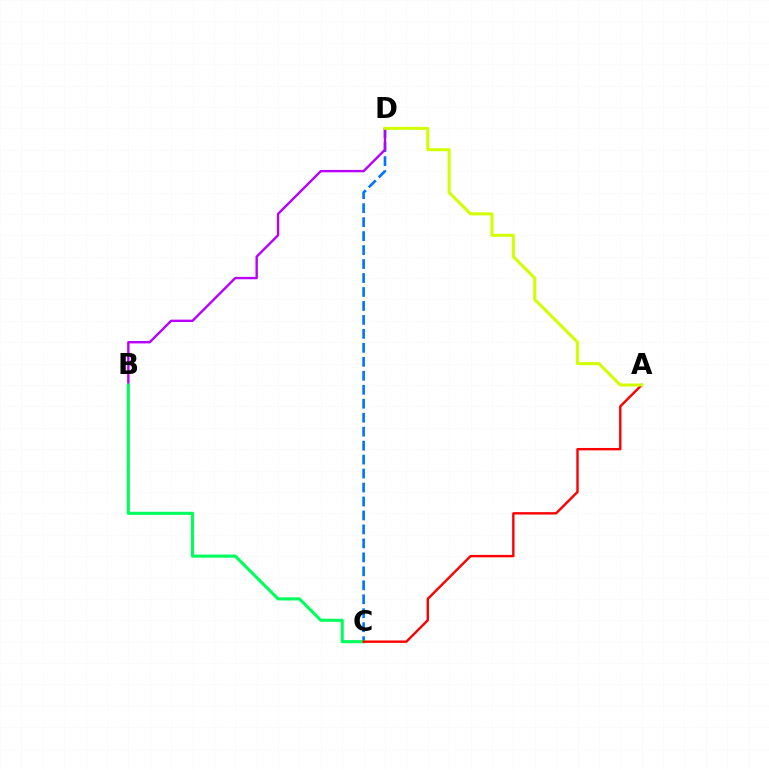{('C', 'D'): [{'color': '#0074ff', 'line_style': 'dashed', 'thickness': 1.9}], ('B', 'D'): [{'color': '#b900ff', 'line_style': 'solid', 'thickness': 1.72}], ('B', 'C'): [{'color': '#00ff5c', 'line_style': 'solid', 'thickness': 2.22}], ('A', 'C'): [{'color': '#ff0000', 'line_style': 'solid', 'thickness': 1.73}], ('A', 'D'): [{'color': '#d1ff00', 'line_style': 'solid', 'thickness': 2.18}]}